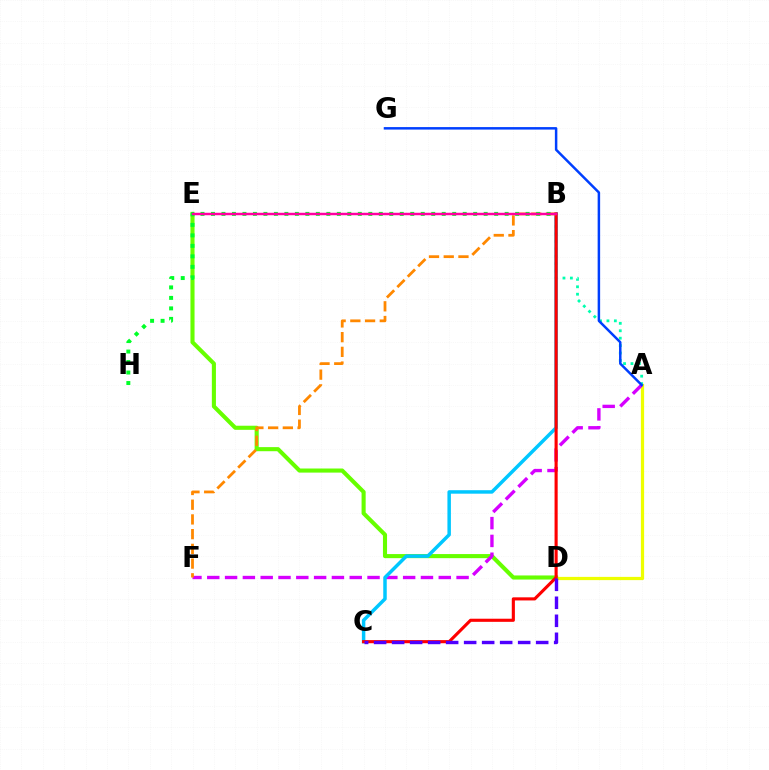{('A', 'D'): [{'color': '#eeff00', 'line_style': 'solid', 'thickness': 2.33}], ('D', 'E'): [{'color': '#66ff00', 'line_style': 'solid', 'thickness': 2.95}], ('A', 'F'): [{'color': '#d600ff', 'line_style': 'dashed', 'thickness': 2.42}], ('A', 'B'): [{'color': '#00ffaf', 'line_style': 'dotted', 'thickness': 2.02}], ('B', 'C'): [{'color': '#00c7ff', 'line_style': 'solid', 'thickness': 2.51}, {'color': '#ff0000', 'line_style': 'solid', 'thickness': 2.24}], ('A', 'G'): [{'color': '#003fff', 'line_style': 'solid', 'thickness': 1.79}], ('B', 'F'): [{'color': '#ff8800', 'line_style': 'dashed', 'thickness': 2.0}], ('C', 'D'): [{'color': '#4f00ff', 'line_style': 'dashed', 'thickness': 2.45}], ('B', 'H'): [{'color': '#00ff27', 'line_style': 'dotted', 'thickness': 2.85}], ('B', 'E'): [{'color': '#ff00a0', 'line_style': 'solid', 'thickness': 1.77}]}